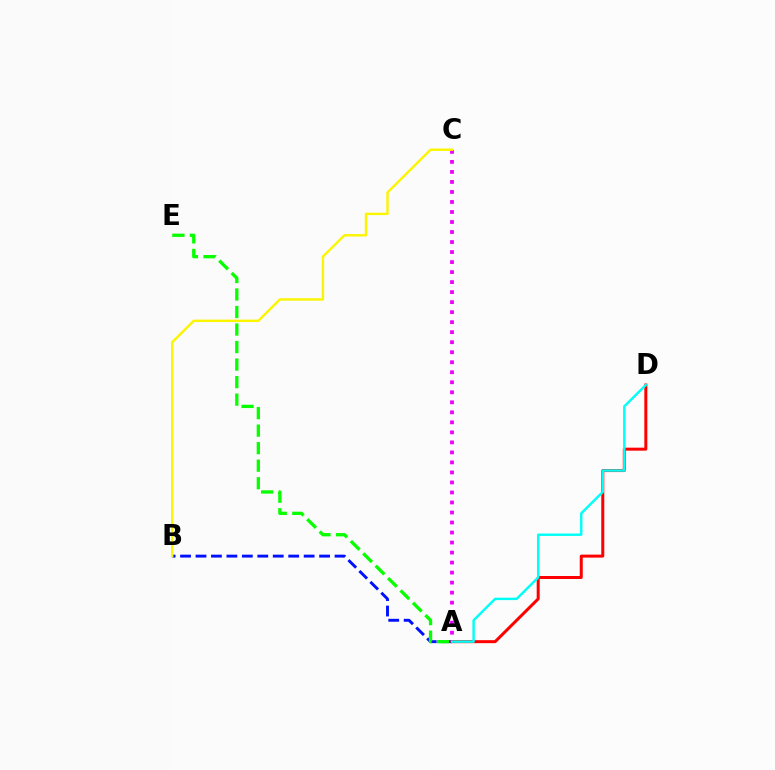{('A', 'B'): [{'color': '#0010ff', 'line_style': 'dashed', 'thickness': 2.1}], ('A', 'C'): [{'color': '#ee00ff', 'line_style': 'dotted', 'thickness': 2.72}], ('B', 'C'): [{'color': '#fcf500', 'line_style': 'solid', 'thickness': 1.74}], ('A', 'D'): [{'color': '#ff0000', 'line_style': 'solid', 'thickness': 2.16}, {'color': '#00fff6', 'line_style': 'solid', 'thickness': 1.75}], ('A', 'E'): [{'color': '#08ff00', 'line_style': 'dashed', 'thickness': 2.38}]}